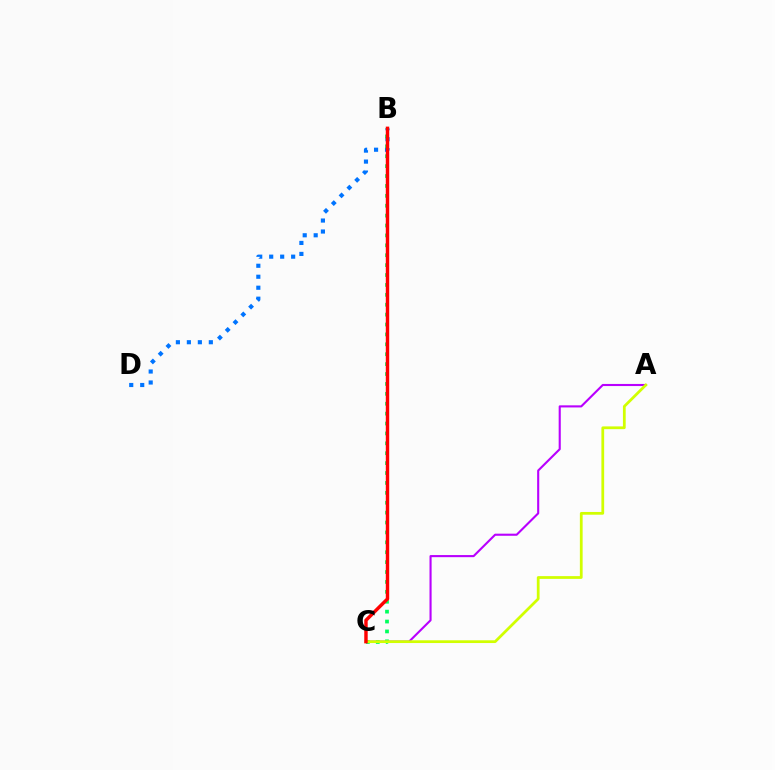{('A', 'C'): [{'color': '#b900ff', 'line_style': 'solid', 'thickness': 1.52}, {'color': '#d1ff00', 'line_style': 'solid', 'thickness': 1.98}], ('B', 'D'): [{'color': '#0074ff', 'line_style': 'dotted', 'thickness': 2.98}], ('B', 'C'): [{'color': '#00ff5c', 'line_style': 'dotted', 'thickness': 2.69}, {'color': '#ff0000', 'line_style': 'solid', 'thickness': 2.46}]}